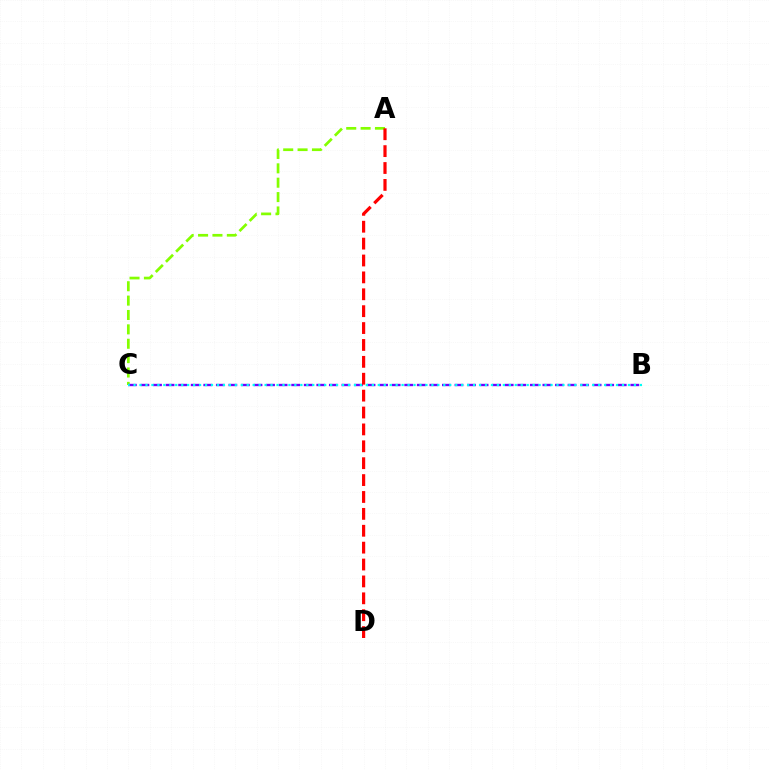{('A', 'C'): [{'color': '#84ff00', 'line_style': 'dashed', 'thickness': 1.95}], ('B', 'C'): [{'color': '#7200ff', 'line_style': 'dashed', 'thickness': 1.71}, {'color': '#00fff6', 'line_style': 'dotted', 'thickness': 1.62}], ('A', 'D'): [{'color': '#ff0000', 'line_style': 'dashed', 'thickness': 2.29}]}